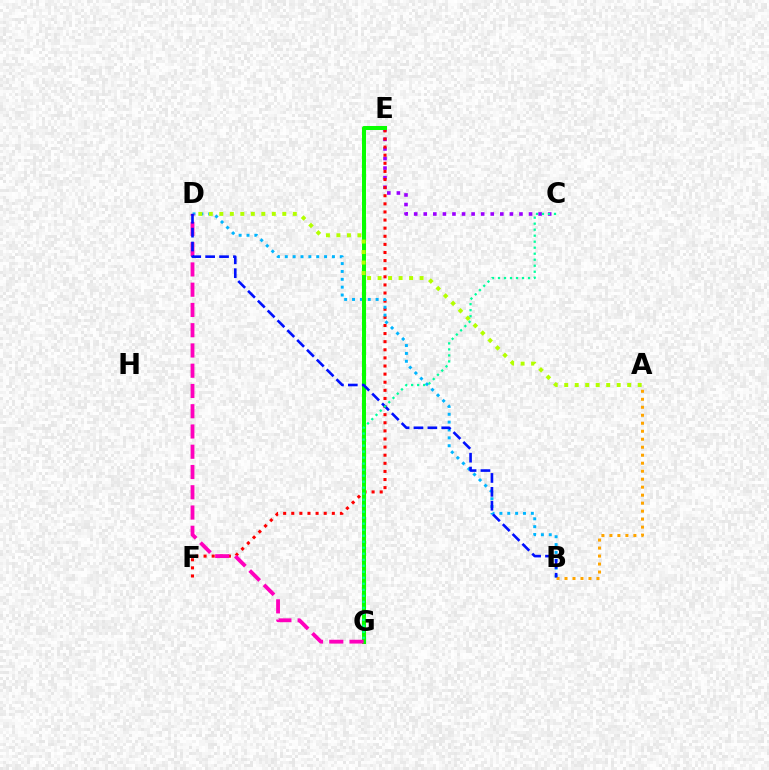{('C', 'E'): [{'color': '#9b00ff', 'line_style': 'dotted', 'thickness': 2.6}], ('E', 'F'): [{'color': '#ff0000', 'line_style': 'dotted', 'thickness': 2.2}], ('B', 'D'): [{'color': '#00b5ff', 'line_style': 'dotted', 'thickness': 2.14}, {'color': '#0010ff', 'line_style': 'dashed', 'thickness': 1.89}], ('E', 'G'): [{'color': '#08ff00', 'line_style': 'solid', 'thickness': 2.9}], ('A', 'D'): [{'color': '#b3ff00', 'line_style': 'dotted', 'thickness': 2.85}], ('D', 'G'): [{'color': '#ff00bd', 'line_style': 'dashed', 'thickness': 2.75}], ('A', 'B'): [{'color': '#ffa500', 'line_style': 'dotted', 'thickness': 2.17}], ('C', 'G'): [{'color': '#00ff9d', 'line_style': 'dotted', 'thickness': 1.63}]}